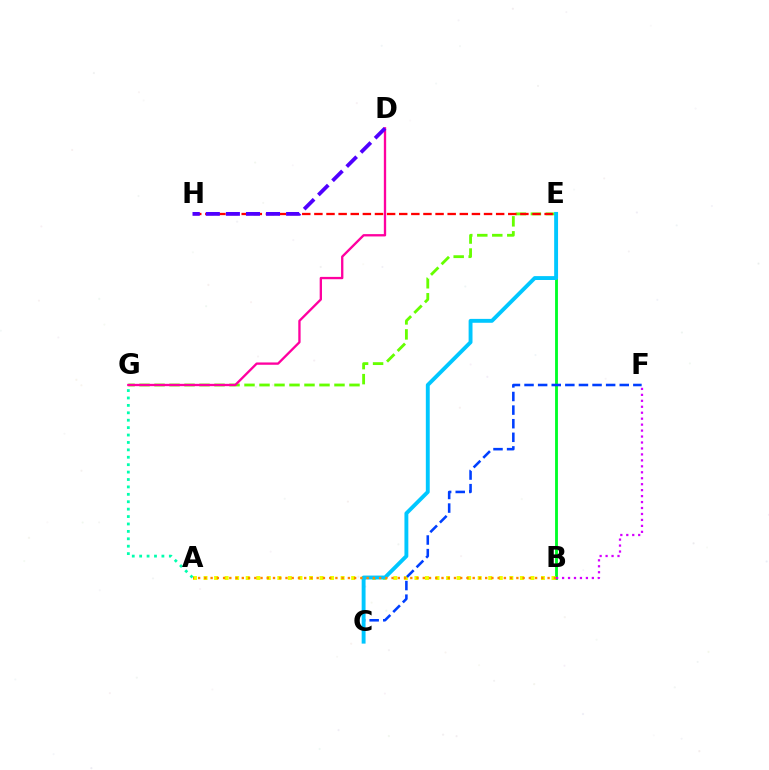{('B', 'E'): [{'color': '#00ff27', 'line_style': 'solid', 'thickness': 2.05}], ('A', 'B'): [{'color': '#eeff00', 'line_style': 'dotted', 'thickness': 2.86}, {'color': '#ff8800', 'line_style': 'dotted', 'thickness': 1.7}], ('C', 'F'): [{'color': '#003fff', 'line_style': 'dashed', 'thickness': 1.85}], ('A', 'G'): [{'color': '#00ffaf', 'line_style': 'dotted', 'thickness': 2.01}], ('B', 'F'): [{'color': '#d600ff', 'line_style': 'dotted', 'thickness': 1.62}], ('E', 'G'): [{'color': '#66ff00', 'line_style': 'dashed', 'thickness': 2.04}], ('C', 'E'): [{'color': '#00c7ff', 'line_style': 'solid', 'thickness': 2.8}], ('D', 'G'): [{'color': '#ff00a0', 'line_style': 'solid', 'thickness': 1.67}], ('E', 'H'): [{'color': '#ff0000', 'line_style': 'dashed', 'thickness': 1.65}], ('D', 'H'): [{'color': '#4f00ff', 'line_style': 'dashed', 'thickness': 2.72}]}